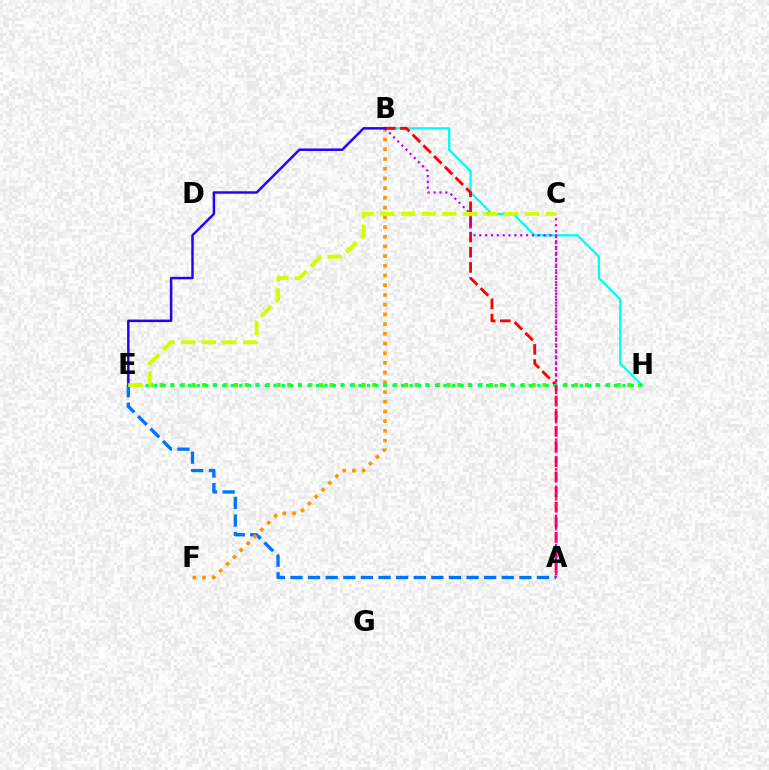{('A', 'E'): [{'color': '#0074ff', 'line_style': 'dashed', 'thickness': 2.39}], ('E', 'H'): [{'color': '#3dff00', 'line_style': 'dotted', 'thickness': 2.89}, {'color': '#00ff5c', 'line_style': 'dotted', 'thickness': 2.31}], ('B', 'H'): [{'color': '#00fff6', 'line_style': 'solid', 'thickness': 1.67}], ('B', 'F'): [{'color': '#ff9400', 'line_style': 'dotted', 'thickness': 2.64}], ('A', 'B'): [{'color': '#ff0000', 'line_style': 'dashed', 'thickness': 2.06}, {'color': '#b900ff', 'line_style': 'dotted', 'thickness': 1.59}], ('B', 'E'): [{'color': '#2500ff', 'line_style': 'solid', 'thickness': 1.79}], ('A', 'C'): [{'color': '#ff00ac', 'line_style': 'dotted', 'thickness': 1.62}], ('C', 'E'): [{'color': '#d1ff00', 'line_style': 'dashed', 'thickness': 2.81}]}